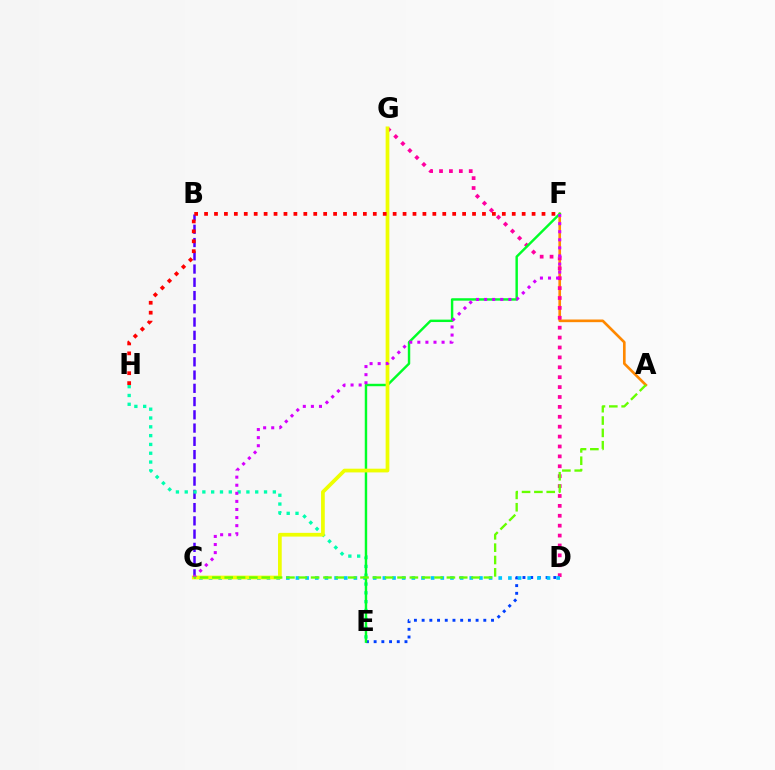{('D', 'E'): [{'color': '#003fff', 'line_style': 'dotted', 'thickness': 2.09}], ('A', 'F'): [{'color': '#ff8800', 'line_style': 'solid', 'thickness': 1.91}], ('D', 'G'): [{'color': '#ff00a0', 'line_style': 'dotted', 'thickness': 2.69}], ('B', 'C'): [{'color': '#4f00ff', 'line_style': 'dashed', 'thickness': 1.8}], ('C', 'D'): [{'color': '#00c7ff', 'line_style': 'dotted', 'thickness': 2.62}], ('E', 'H'): [{'color': '#00ffaf', 'line_style': 'dotted', 'thickness': 2.39}], ('E', 'F'): [{'color': '#00ff27', 'line_style': 'solid', 'thickness': 1.75}], ('C', 'G'): [{'color': '#eeff00', 'line_style': 'solid', 'thickness': 2.68}], ('C', 'F'): [{'color': '#d600ff', 'line_style': 'dotted', 'thickness': 2.2}], ('F', 'H'): [{'color': '#ff0000', 'line_style': 'dotted', 'thickness': 2.7}], ('A', 'C'): [{'color': '#66ff00', 'line_style': 'dashed', 'thickness': 1.68}]}